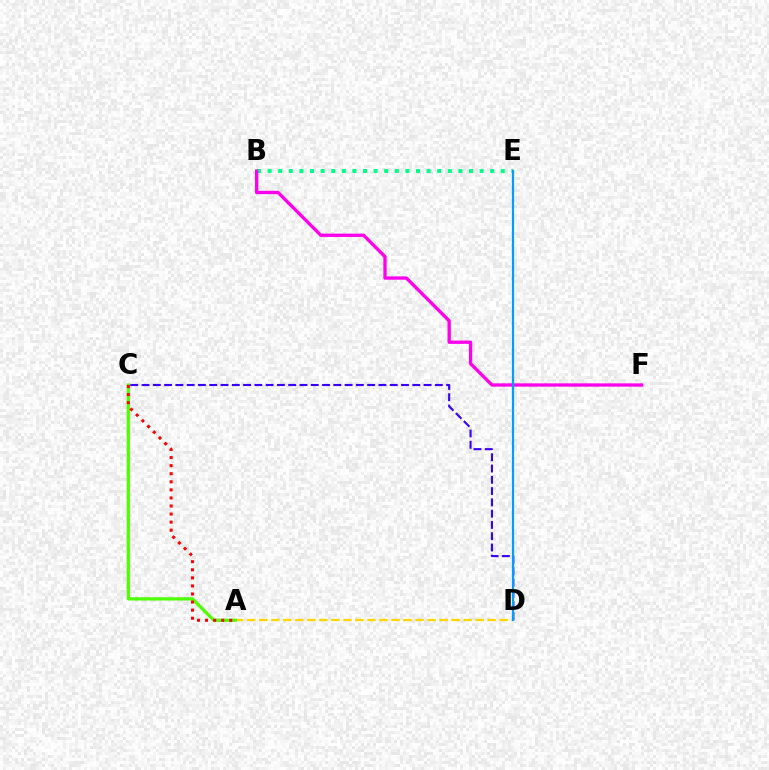{('A', 'D'): [{'color': '#ffd500', 'line_style': 'dashed', 'thickness': 1.63}], ('A', 'C'): [{'color': '#4fff00', 'line_style': 'solid', 'thickness': 2.34}, {'color': '#ff0000', 'line_style': 'dotted', 'thickness': 2.19}], ('C', 'D'): [{'color': '#3700ff', 'line_style': 'dashed', 'thickness': 1.53}], ('B', 'E'): [{'color': '#00ff86', 'line_style': 'dotted', 'thickness': 2.88}], ('B', 'F'): [{'color': '#ff00ed', 'line_style': 'solid', 'thickness': 2.38}], ('D', 'E'): [{'color': '#009eff', 'line_style': 'solid', 'thickness': 1.59}]}